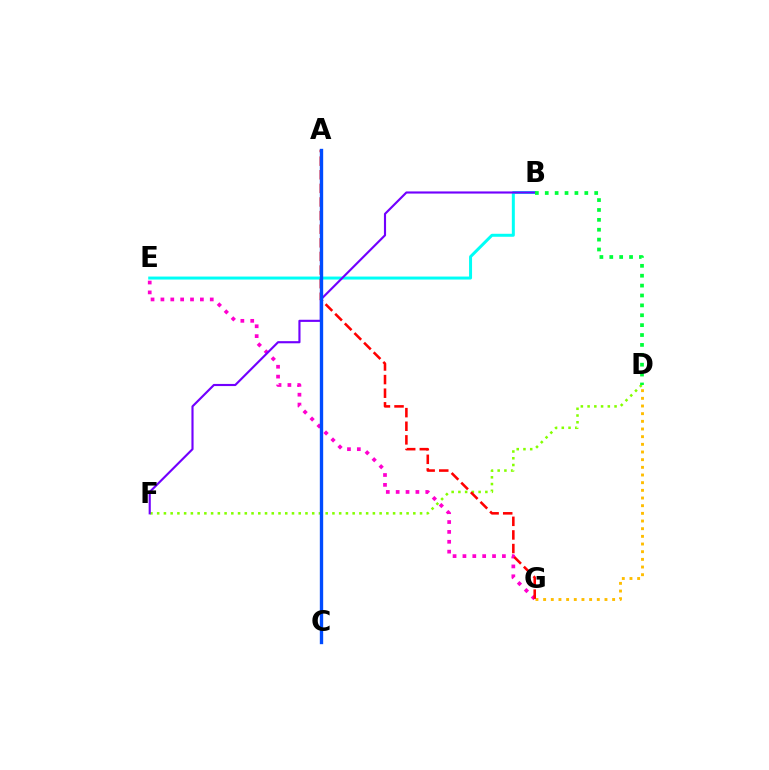{('E', 'G'): [{'color': '#ff00cf', 'line_style': 'dotted', 'thickness': 2.68}], ('D', 'F'): [{'color': '#84ff00', 'line_style': 'dotted', 'thickness': 1.83}], ('B', 'E'): [{'color': '#00fff6', 'line_style': 'solid', 'thickness': 2.15}], ('D', 'G'): [{'color': '#ffbd00', 'line_style': 'dotted', 'thickness': 2.08}], ('A', 'G'): [{'color': '#ff0000', 'line_style': 'dashed', 'thickness': 1.85}], ('B', 'F'): [{'color': '#7200ff', 'line_style': 'solid', 'thickness': 1.54}], ('B', 'D'): [{'color': '#00ff39', 'line_style': 'dotted', 'thickness': 2.69}], ('A', 'C'): [{'color': '#004bff', 'line_style': 'solid', 'thickness': 2.41}]}